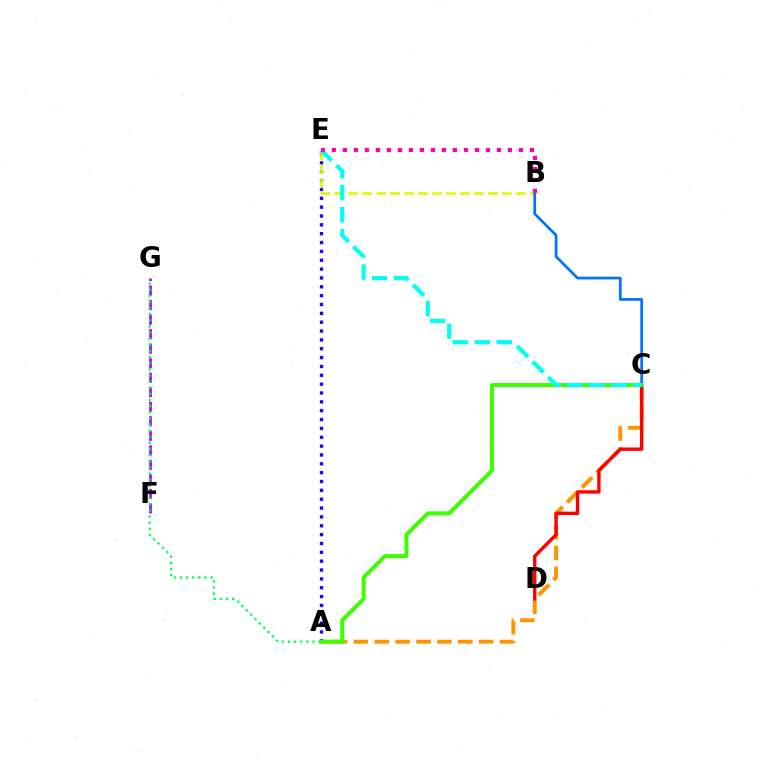{('A', 'C'): [{'color': '#ff9400', 'line_style': 'dashed', 'thickness': 2.84}, {'color': '#3dff00', 'line_style': 'solid', 'thickness': 2.87}], ('F', 'G'): [{'color': '#b900ff', 'line_style': 'dashed', 'thickness': 1.97}], ('A', 'E'): [{'color': '#2500ff', 'line_style': 'dotted', 'thickness': 2.4}], ('B', 'E'): [{'color': '#d1ff00', 'line_style': 'dashed', 'thickness': 1.9}, {'color': '#ff00ac', 'line_style': 'dotted', 'thickness': 2.99}], ('B', 'C'): [{'color': '#0074ff', 'line_style': 'solid', 'thickness': 1.97}], ('C', 'D'): [{'color': '#ff0000', 'line_style': 'solid', 'thickness': 2.44}], ('C', 'E'): [{'color': '#00fff6', 'line_style': 'dashed', 'thickness': 3.0}], ('A', 'G'): [{'color': '#00ff5c', 'line_style': 'dotted', 'thickness': 1.67}]}